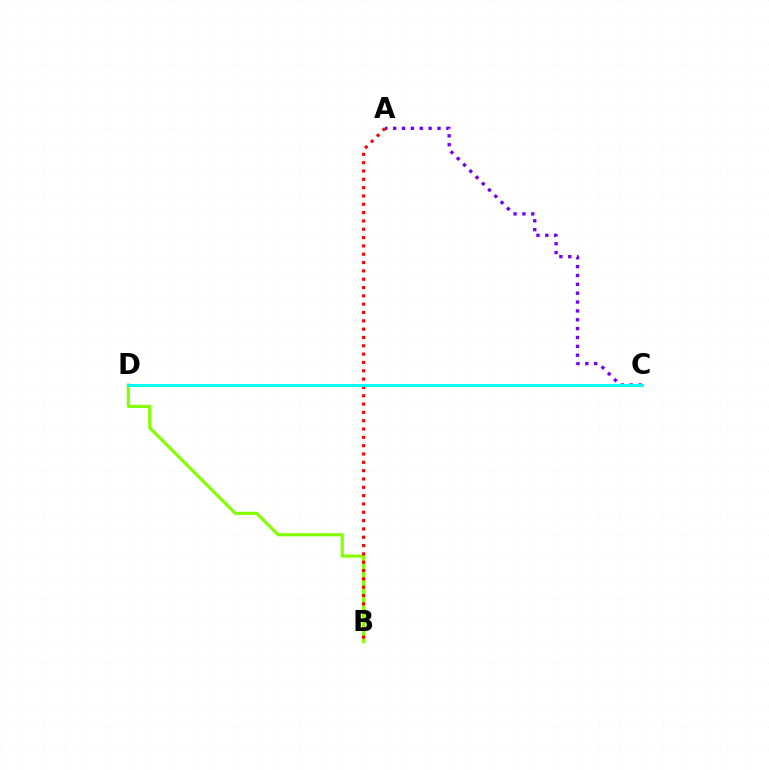{('B', 'D'): [{'color': '#84ff00', 'line_style': 'solid', 'thickness': 2.26}], ('A', 'C'): [{'color': '#7200ff', 'line_style': 'dotted', 'thickness': 2.41}], ('A', 'B'): [{'color': '#ff0000', 'line_style': 'dotted', 'thickness': 2.26}], ('C', 'D'): [{'color': '#00fff6', 'line_style': 'solid', 'thickness': 2.17}]}